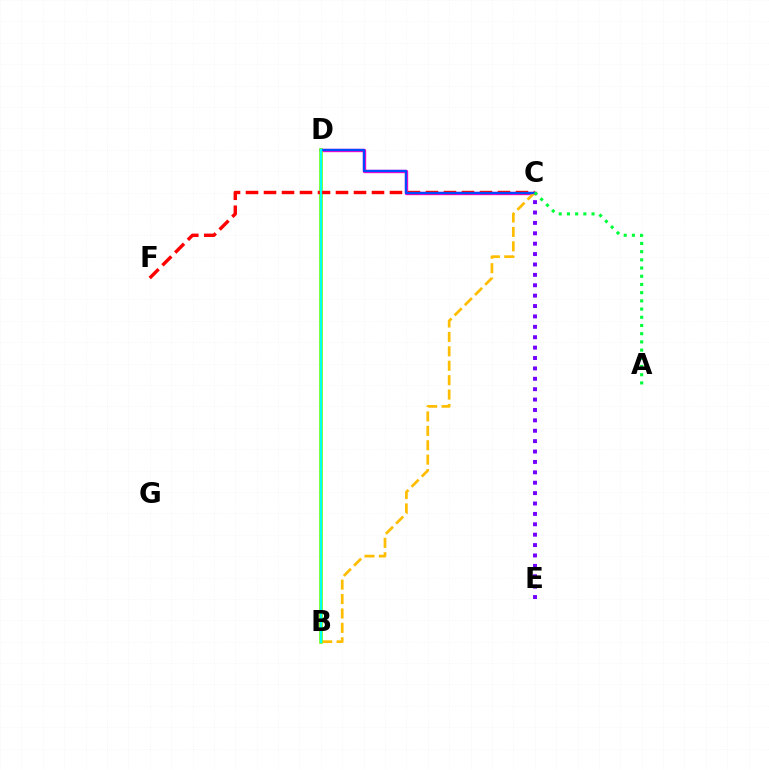{('C', 'D'): [{'color': '#ff00cf', 'line_style': 'solid', 'thickness': 2.43}, {'color': '#004bff', 'line_style': 'solid', 'thickness': 1.65}], ('B', 'C'): [{'color': '#ffbd00', 'line_style': 'dashed', 'thickness': 1.96}], ('B', 'D'): [{'color': '#84ff00', 'line_style': 'solid', 'thickness': 2.67}, {'color': '#00fff6', 'line_style': 'solid', 'thickness': 1.64}], ('C', 'F'): [{'color': '#ff0000', 'line_style': 'dashed', 'thickness': 2.44}], ('C', 'E'): [{'color': '#7200ff', 'line_style': 'dotted', 'thickness': 2.82}], ('A', 'C'): [{'color': '#00ff39', 'line_style': 'dotted', 'thickness': 2.23}]}